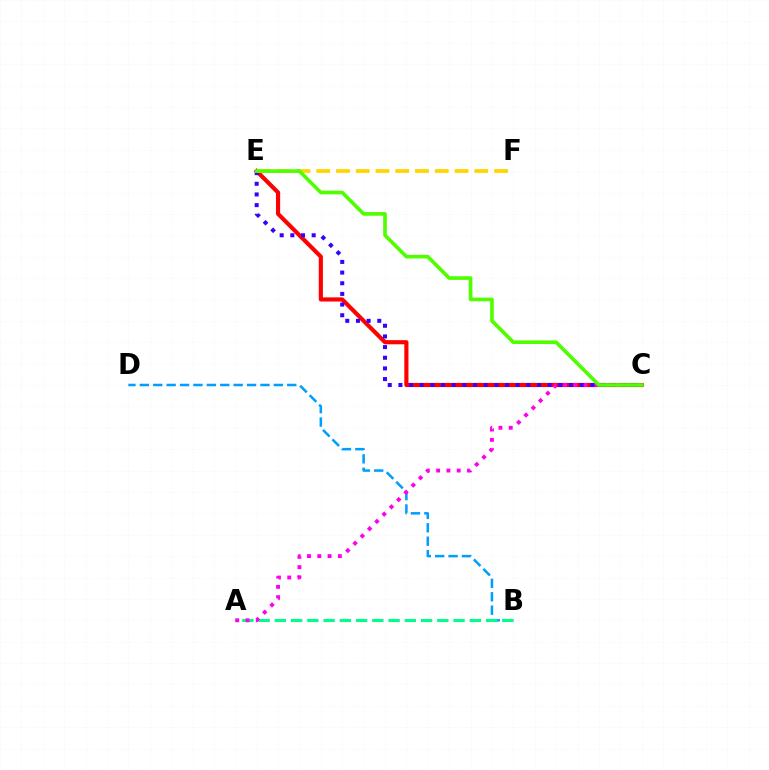{('C', 'E'): [{'color': '#ff0000', 'line_style': 'solid', 'thickness': 2.98}, {'color': '#3700ff', 'line_style': 'dotted', 'thickness': 2.9}, {'color': '#4fff00', 'line_style': 'solid', 'thickness': 2.63}], ('E', 'F'): [{'color': '#ffd500', 'line_style': 'dashed', 'thickness': 2.68}], ('B', 'D'): [{'color': '#009eff', 'line_style': 'dashed', 'thickness': 1.82}], ('A', 'B'): [{'color': '#00ff86', 'line_style': 'dashed', 'thickness': 2.21}], ('A', 'C'): [{'color': '#ff00ed', 'line_style': 'dotted', 'thickness': 2.79}]}